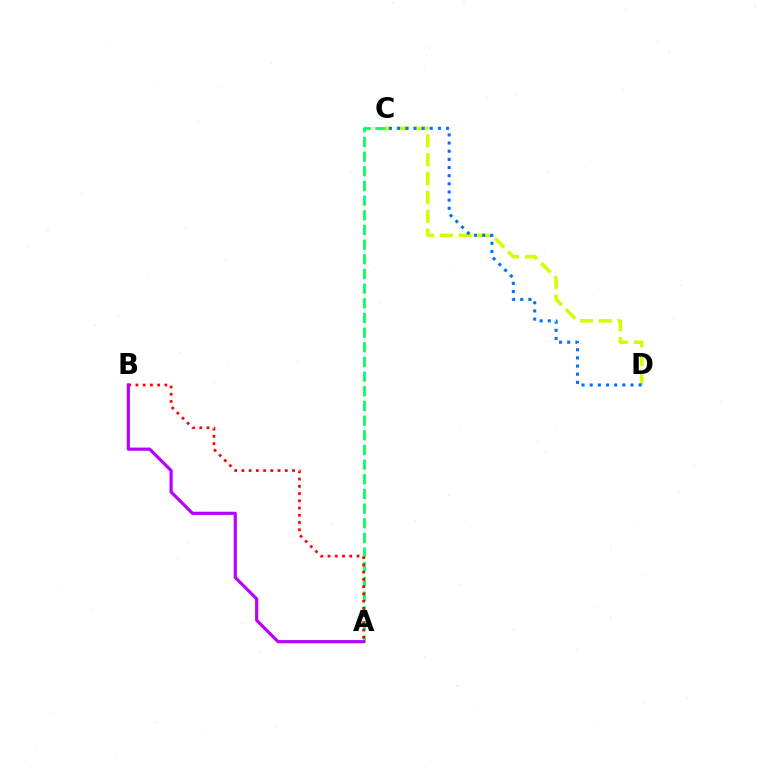{('C', 'D'): [{'color': '#d1ff00', 'line_style': 'dashed', 'thickness': 2.55}, {'color': '#0074ff', 'line_style': 'dotted', 'thickness': 2.22}], ('A', 'C'): [{'color': '#00ff5c', 'line_style': 'dashed', 'thickness': 1.99}], ('A', 'B'): [{'color': '#ff0000', 'line_style': 'dotted', 'thickness': 1.97}, {'color': '#b900ff', 'line_style': 'solid', 'thickness': 2.3}]}